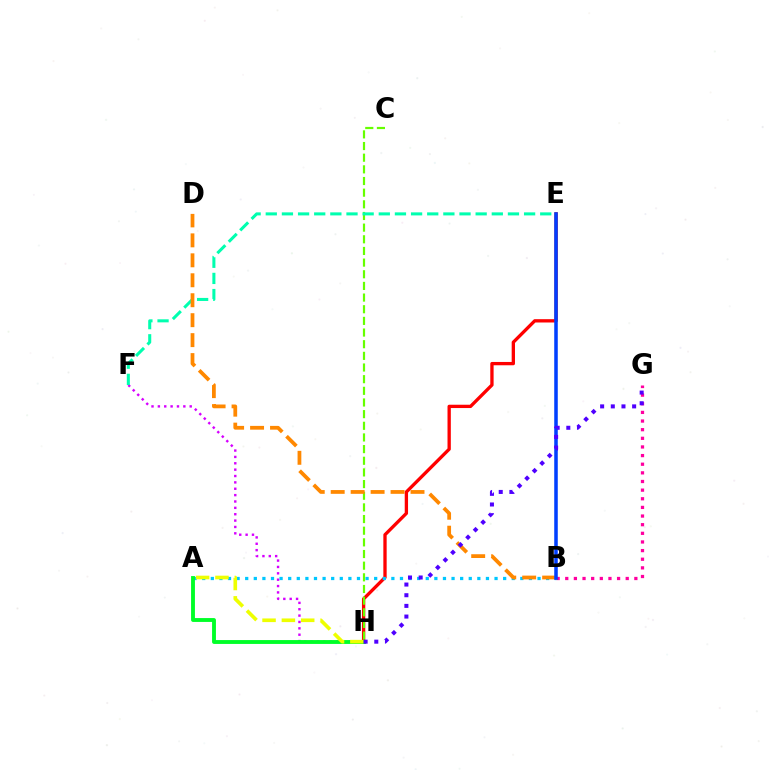{('E', 'H'): [{'color': '#ff0000', 'line_style': 'solid', 'thickness': 2.39}], ('F', 'H'): [{'color': '#d600ff', 'line_style': 'dotted', 'thickness': 1.73}], ('A', 'B'): [{'color': '#00c7ff', 'line_style': 'dotted', 'thickness': 2.34}], ('A', 'H'): [{'color': '#00ff27', 'line_style': 'solid', 'thickness': 2.78}, {'color': '#eeff00', 'line_style': 'dashed', 'thickness': 2.63}], ('C', 'H'): [{'color': '#66ff00', 'line_style': 'dashed', 'thickness': 1.58}], ('E', 'F'): [{'color': '#00ffaf', 'line_style': 'dashed', 'thickness': 2.19}], ('B', 'G'): [{'color': '#ff00a0', 'line_style': 'dotted', 'thickness': 2.35}], ('B', 'D'): [{'color': '#ff8800', 'line_style': 'dashed', 'thickness': 2.71}], ('B', 'E'): [{'color': '#003fff', 'line_style': 'solid', 'thickness': 2.54}], ('G', 'H'): [{'color': '#4f00ff', 'line_style': 'dotted', 'thickness': 2.9}]}